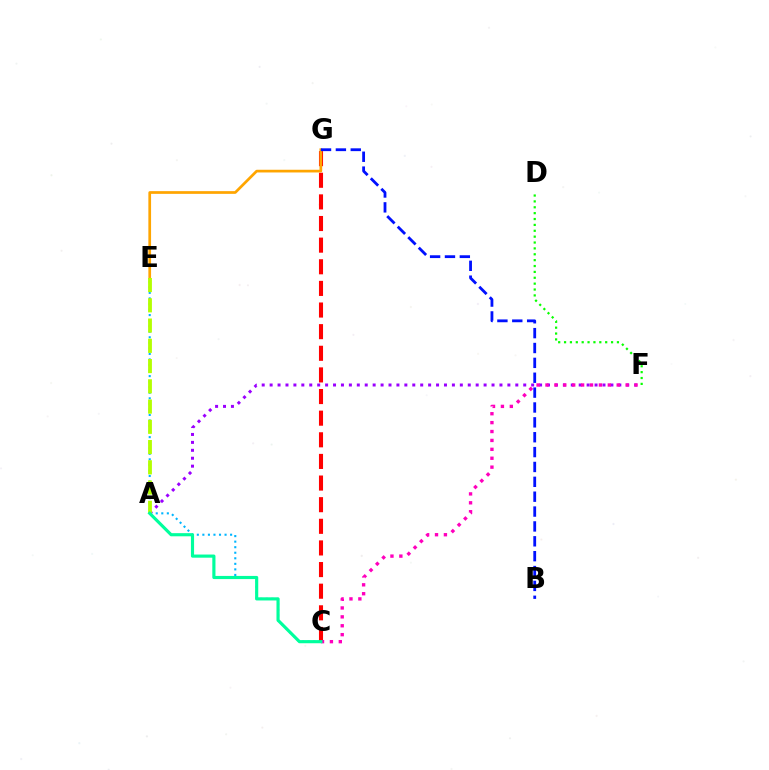{('D', 'F'): [{'color': '#08ff00', 'line_style': 'dotted', 'thickness': 1.6}], ('C', 'E'): [{'color': '#00b5ff', 'line_style': 'dotted', 'thickness': 1.51}], ('C', 'G'): [{'color': '#ff0000', 'line_style': 'dashed', 'thickness': 2.94}], ('E', 'G'): [{'color': '#ffa500', 'line_style': 'solid', 'thickness': 1.95}], ('A', 'F'): [{'color': '#9b00ff', 'line_style': 'dotted', 'thickness': 2.15}], ('C', 'F'): [{'color': '#ff00bd', 'line_style': 'dotted', 'thickness': 2.42}], ('B', 'G'): [{'color': '#0010ff', 'line_style': 'dashed', 'thickness': 2.02}], ('A', 'E'): [{'color': '#b3ff00', 'line_style': 'dashed', 'thickness': 2.75}], ('A', 'C'): [{'color': '#00ff9d', 'line_style': 'solid', 'thickness': 2.27}]}